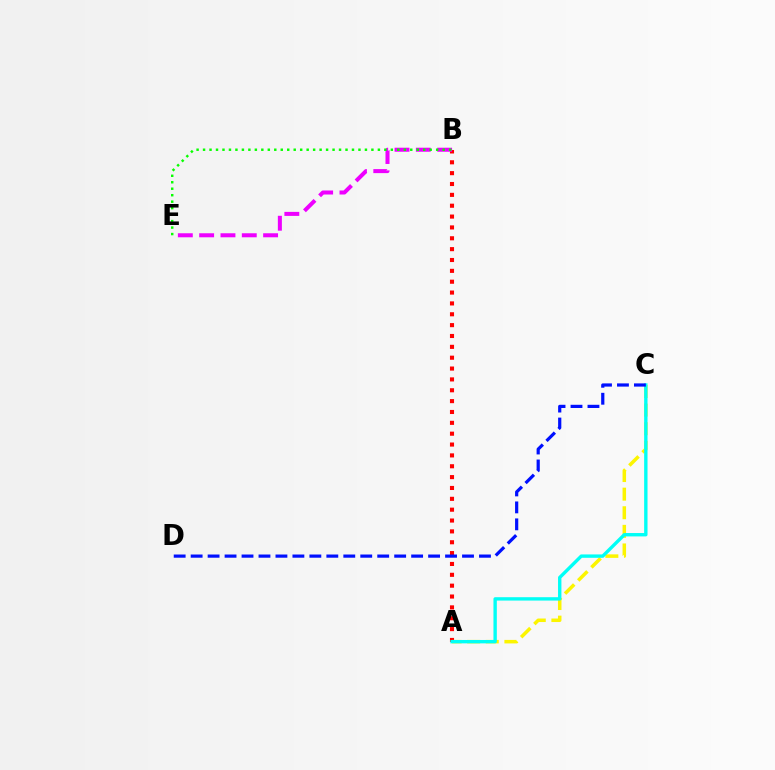{('A', 'B'): [{'color': '#ff0000', 'line_style': 'dotted', 'thickness': 2.95}], ('B', 'E'): [{'color': '#ee00ff', 'line_style': 'dashed', 'thickness': 2.9}, {'color': '#08ff00', 'line_style': 'dotted', 'thickness': 1.76}], ('A', 'C'): [{'color': '#fcf500', 'line_style': 'dashed', 'thickness': 2.53}, {'color': '#00fff6', 'line_style': 'solid', 'thickness': 2.43}], ('C', 'D'): [{'color': '#0010ff', 'line_style': 'dashed', 'thickness': 2.3}]}